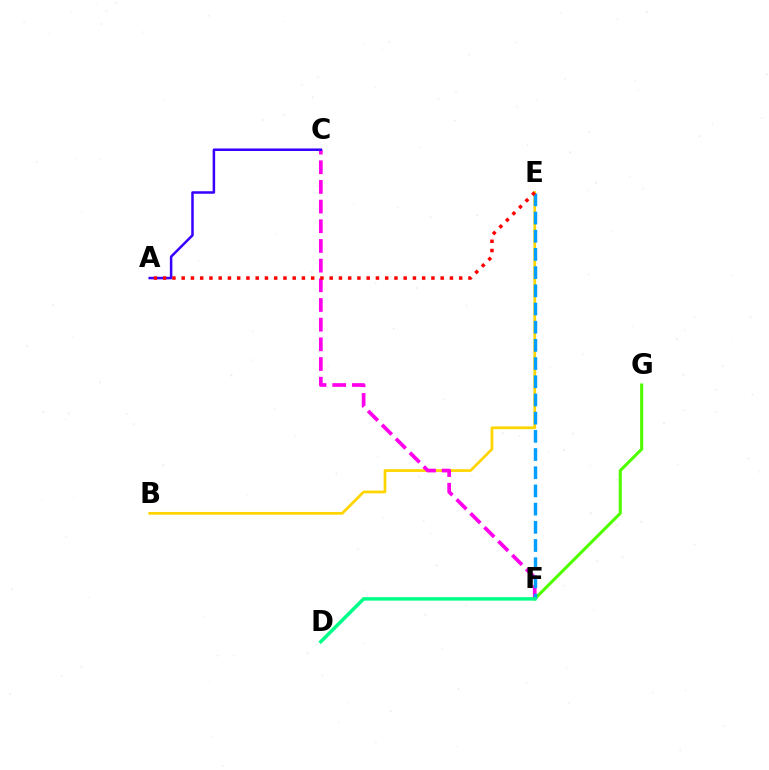{('B', 'E'): [{'color': '#ffd500', 'line_style': 'solid', 'thickness': 1.97}], ('F', 'G'): [{'color': '#4fff00', 'line_style': 'solid', 'thickness': 2.21}], ('C', 'F'): [{'color': '#ff00ed', 'line_style': 'dashed', 'thickness': 2.67}], ('A', 'C'): [{'color': '#3700ff', 'line_style': 'solid', 'thickness': 1.81}], ('E', 'F'): [{'color': '#009eff', 'line_style': 'dashed', 'thickness': 2.47}], ('D', 'F'): [{'color': '#00ff86', 'line_style': 'solid', 'thickness': 2.51}], ('A', 'E'): [{'color': '#ff0000', 'line_style': 'dotted', 'thickness': 2.51}]}